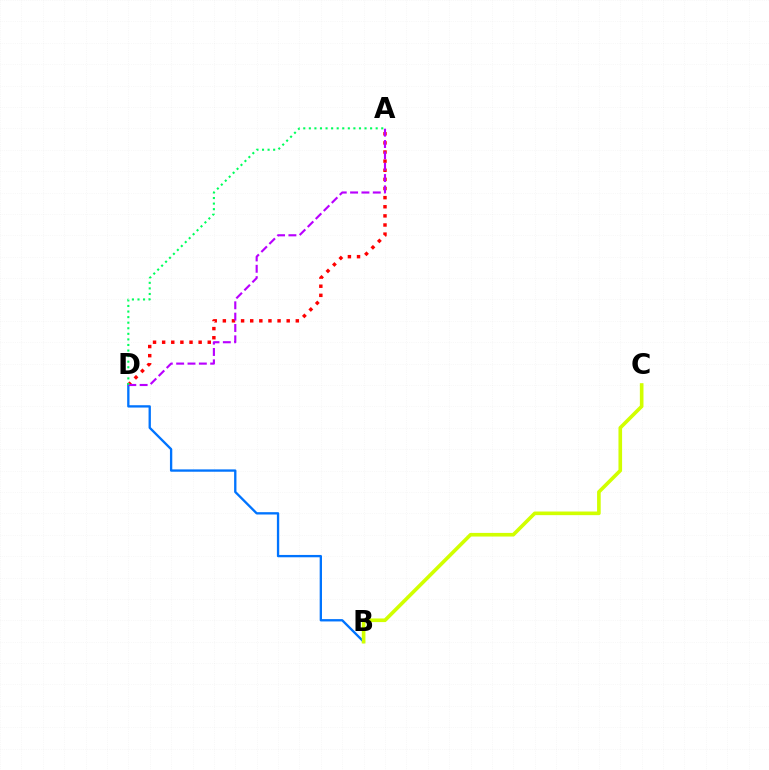{('B', 'D'): [{'color': '#0074ff', 'line_style': 'solid', 'thickness': 1.68}], ('A', 'D'): [{'color': '#ff0000', 'line_style': 'dotted', 'thickness': 2.48}, {'color': '#b900ff', 'line_style': 'dashed', 'thickness': 1.54}, {'color': '#00ff5c', 'line_style': 'dotted', 'thickness': 1.51}], ('B', 'C'): [{'color': '#d1ff00', 'line_style': 'solid', 'thickness': 2.61}]}